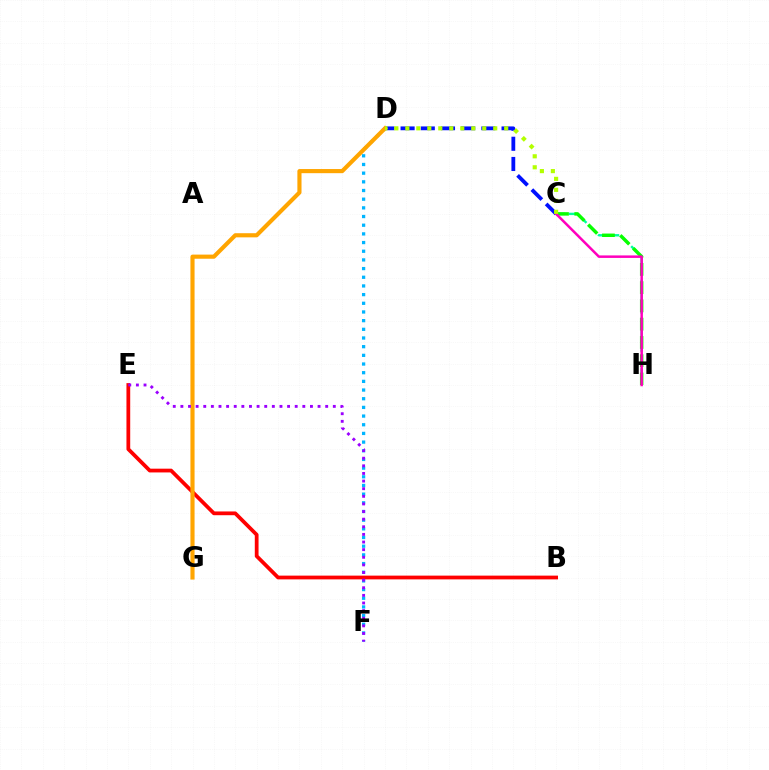{('D', 'F'): [{'color': '#00b5ff', 'line_style': 'dotted', 'thickness': 2.36}], ('C', 'H'): [{'color': '#00ff9d', 'line_style': 'dashed', 'thickness': 1.72}, {'color': '#08ff00', 'line_style': 'dashed', 'thickness': 2.48}, {'color': '#ff00bd', 'line_style': 'solid', 'thickness': 1.8}], ('B', 'E'): [{'color': '#ff0000', 'line_style': 'solid', 'thickness': 2.71}], ('C', 'D'): [{'color': '#0010ff', 'line_style': 'dashed', 'thickness': 2.74}, {'color': '#b3ff00', 'line_style': 'dotted', 'thickness': 2.98}], ('D', 'G'): [{'color': '#ffa500', 'line_style': 'solid', 'thickness': 2.98}], ('E', 'F'): [{'color': '#9b00ff', 'line_style': 'dotted', 'thickness': 2.07}]}